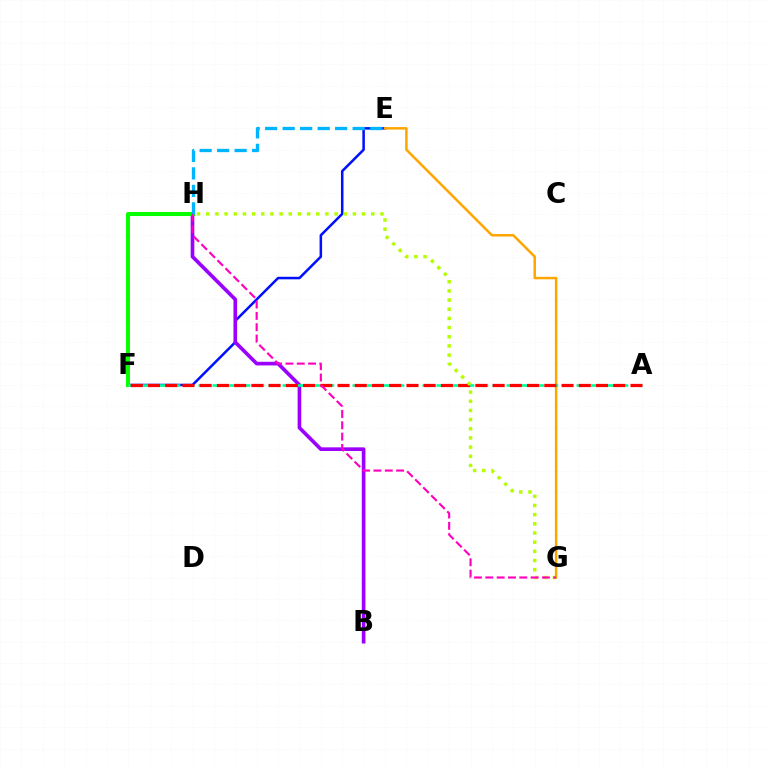{('E', 'F'): [{'color': '#0010ff', 'line_style': 'solid', 'thickness': 1.82}], ('E', 'G'): [{'color': '#ffa500', 'line_style': 'solid', 'thickness': 1.8}], ('B', 'H'): [{'color': '#9b00ff', 'line_style': 'solid', 'thickness': 2.63}], ('F', 'H'): [{'color': '#08ff00', 'line_style': 'solid', 'thickness': 2.92}], ('A', 'F'): [{'color': '#00ff9d', 'line_style': 'dashed', 'thickness': 1.9}, {'color': '#ff0000', 'line_style': 'dashed', 'thickness': 2.34}], ('E', 'H'): [{'color': '#00b5ff', 'line_style': 'dashed', 'thickness': 2.38}], ('G', 'H'): [{'color': '#b3ff00', 'line_style': 'dotted', 'thickness': 2.49}, {'color': '#ff00bd', 'line_style': 'dashed', 'thickness': 1.54}]}